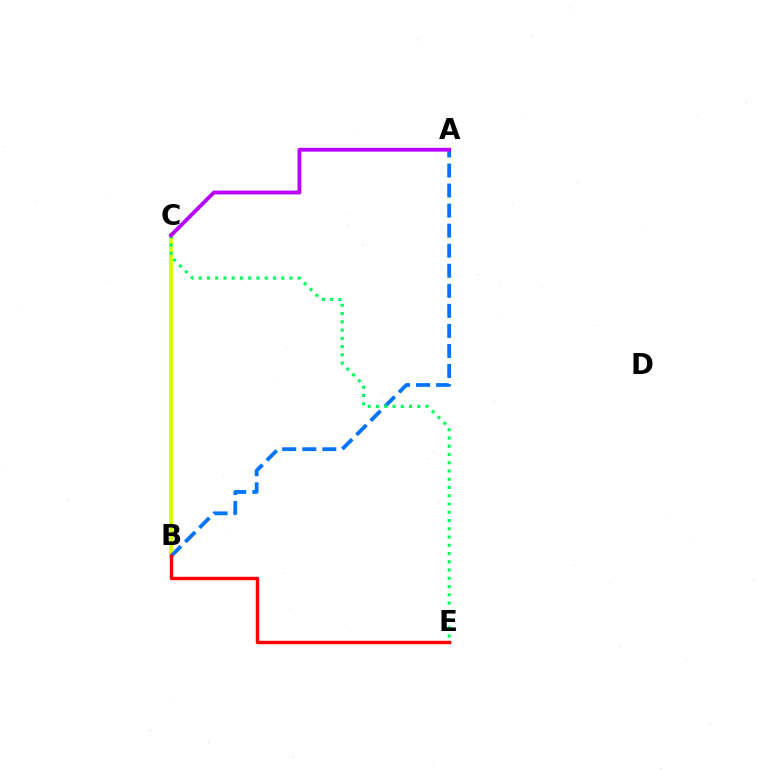{('B', 'C'): [{'color': '#d1ff00', 'line_style': 'solid', 'thickness': 2.83}], ('A', 'B'): [{'color': '#0074ff', 'line_style': 'dashed', 'thickness': 2.72}], ('C', 'E'): [{'color': '#00ff5c', 'line_style': 'dotted', 'thickness': 2.24}], ('A', 'C'): [{'color': '#b900ff', 'line_style': 'solid', 'thickness': 2.75}], ('B', 'E'): [{'color': '#ff0000', 'line_style': 'solid', 'thickness': 2.46}]}